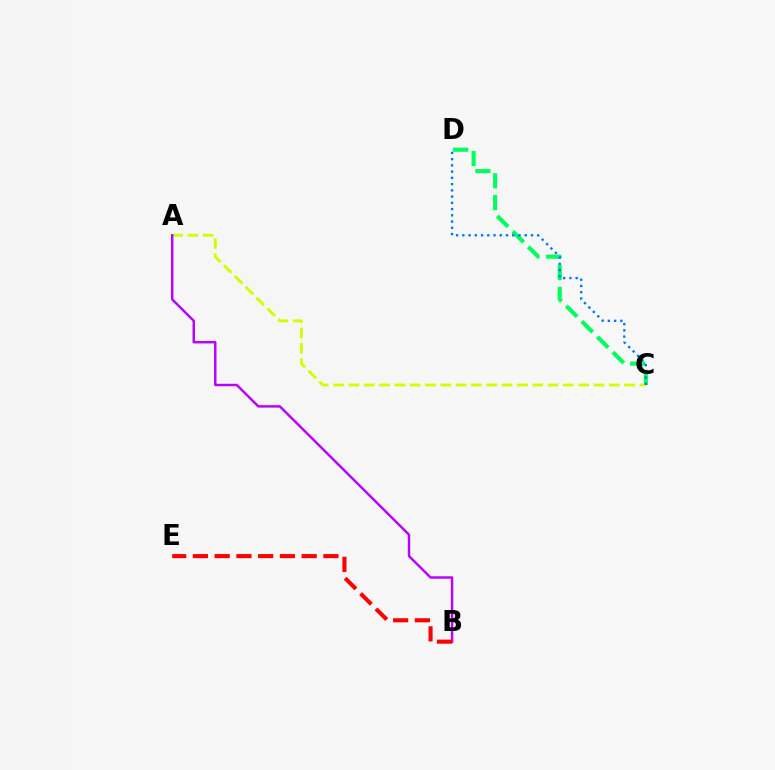{('C', 'D'): [{'color': '#00ff5c', 'line_style': 'dashed', 'thickness': 2.97}, {'color': '#0074ff', 'line_style': 'dotted', 'thickness': 1.7}], ('A', 'C'): [{'color': '#d1ff00', 'line_style': 'dashed', 'thickness': 2.08}], ('A', 'B'): [{'color': '#b900ff', 'line_style': 'solid', 'thickness': 1.76}], ('B', 'E'): [{'color': '#ff0000', 'line_style': 'dashed', 'thickness': 2.95}]}